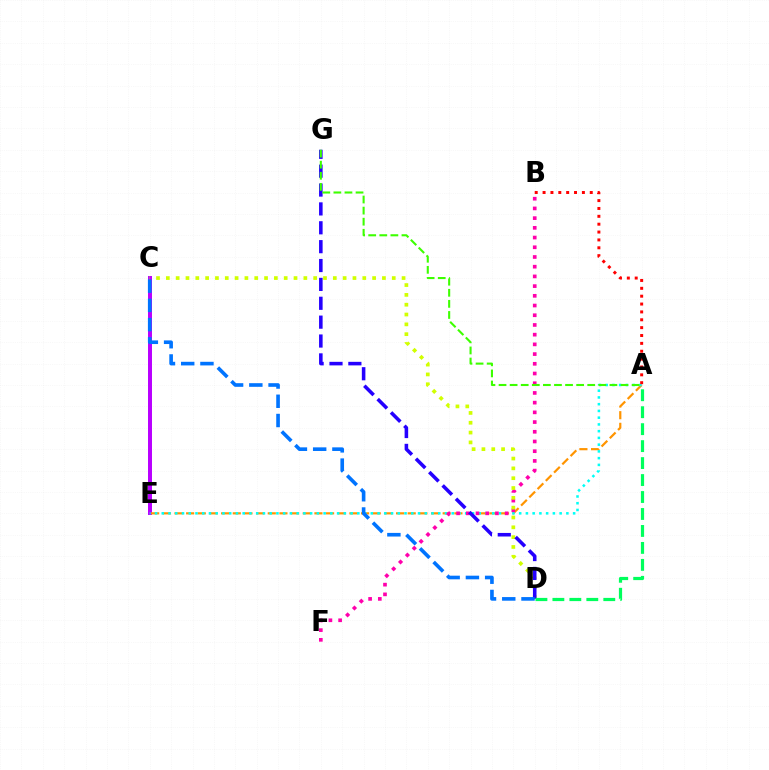{('C', 'E'): [{'color': '#b900ff', 'line_style': 'solid', 'thickness': 2.86}], ('A', 'E'): [{'color': '#ff9400', 'line_style': 'dashed', 'thickness': 1.58}, {'color': '#00fff6', 'line_style': 'dotted', 'thickness': 1.83}], ('B', 'F'): [{'color': '#ff00ac', 'line_style': 'dotted', 'thickness': 2.64}], ('C', 'D'): [{'color': '#d1ff00', 'line_style': 'dotted', 'thickness': 2.67}, {'color': '#0074ff', 'line_style': 'dashed', 'thickness': 2.61}], ('D', 'G'): [{'color': '#2500ff', 'line_style': 'dashed', 'thickness': 2.56}], ('A', 'G'): [{'color': '#3dff00', 'line_style': 'dashed', 'thickness': 1.51}], ('A', 'D'): [{'color': '#00ff5c', 'line_style': 'dashed', 'thickness': 2.3}], ('A', 'B'): [{'color': '#ff0000', 'line_style': 'dotted', 'thickness': 2.14}]}